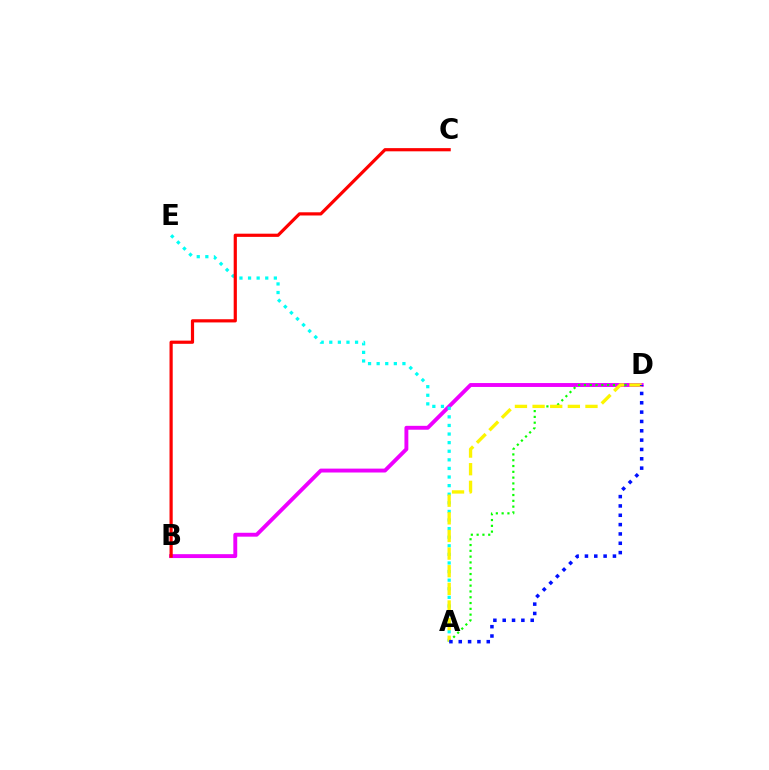{('B', 'D'): [{'color': '#ee00ff', 'line_style': 'solid', 'thickness': 2.8}], ('A', 'E'): [{'color': '#00fff6', 'line_style': 'dotted', 'thickness': 2.34}], ('A', 'D'): [{'color': '#08ff00', 'line_style': 'dotted', 'thickness': 1.58}, {'color': '#fcf500', 'line_style': 'dashed', 'thickness': 2.4}, {'color': '#0010ff', 'line_style': 'dotted', 'thickness': 2.54}], ('B', 'C'): [{'color': '#ff0000', 'line_style': 'solid', 'thickness': 2.3}]}